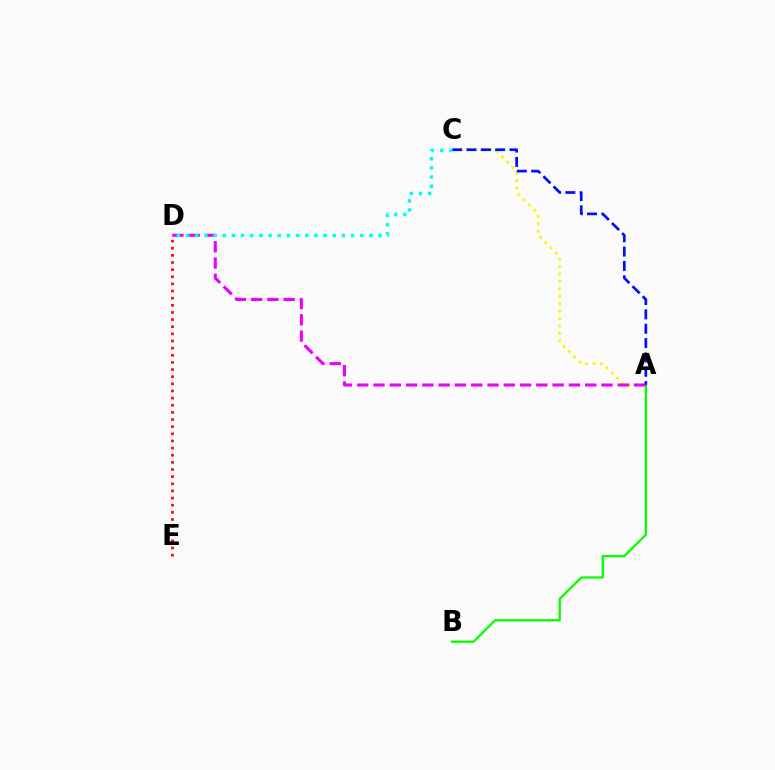{('A', 'C'): [{'color': '#fcf500', 'line_style': 'dotted', 'thickness': 2.01}, {'color': '#0010ff', 'line_style': 'dashed', 'thickness': 1.95}], ('A', 'B'): [{'color': '#08ff00', 'line_style': 'solid', 'thickness': 1.67}], ('A', 'D'): [{'color': '#ee00ff', 'line_style': 'dashed', 'thickness': 2.21}], ('C', 'D'): [{'color': '#00fff6', 'line_style': 'dotted', 'thickness': 2.49}], ('D', 'E'): [{'color': '#ff0000', 'line_style': 'dotted', 'thickness': 1.94}]}